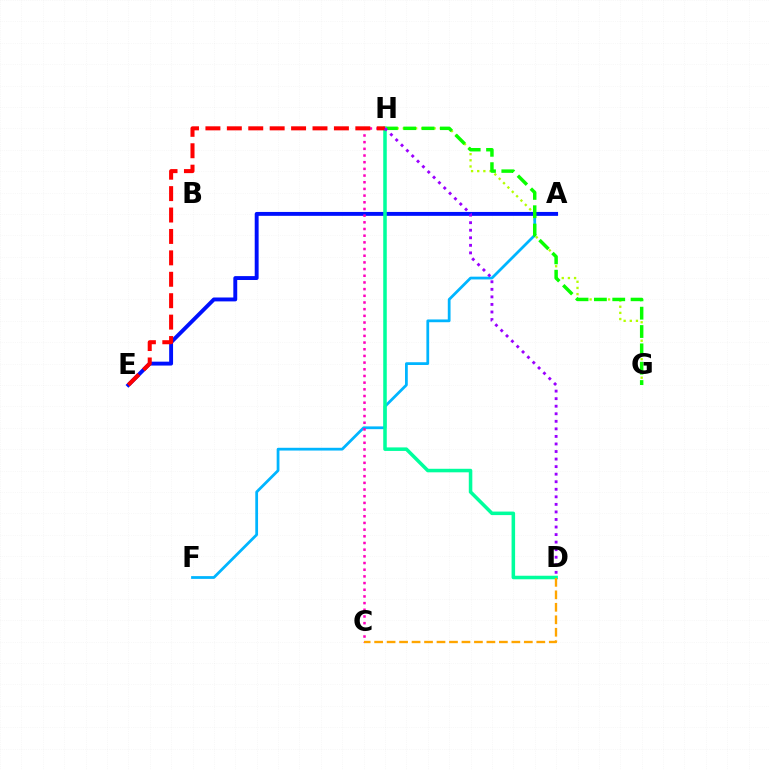{('G', 'H'): [{'color': '#b3ff00', 'line_style': 'dotted', 'thickness': 1.67}, {'color': '#08ff00', 'line_style': 'dashed', 'thickness': 2.49}], ('A', 'F'): [{'color': '#00b5ff', 'line_style': 'solid', 'thickness': 1.99}], ('A', 'E'): [{'color': '#0010ff', 'line_style': 'solid', 'thickness': 2.81}], ('D', 'H'): [{'color': '#00ff9d', 'line_style': 'solid', 'thickness': 2.54}, {'color': '#9b00ff', 'line_style': 'dotted', 'thickness': 2.05}], ('C', 'H'): [{'color': '#ff00bd', 'line_style': 'dotted', 'thickness': 1.82}], ('C', 'D'): [{'color': '#ffa500', 'line_style': 'dashed', 'thickness': 1.69}], ('E', 'H'): [{'color': '#ff0000', 'line_style': 'dashed', 'thickness': 2.91}]}